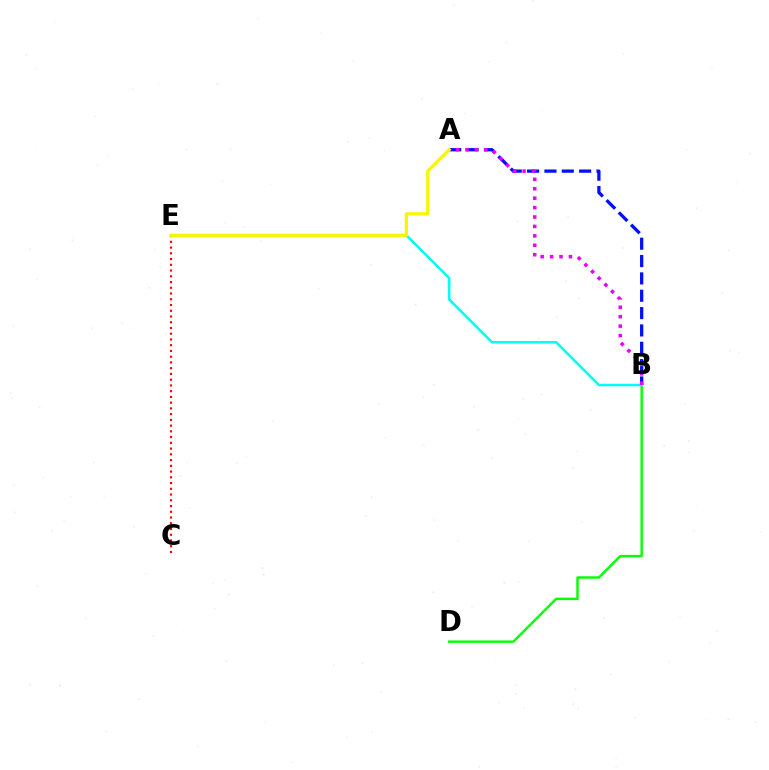{('B', 'D'): [{'color': '#08ff00', 'line_style': 'solid', 'thickness': 1.76}], ('B', 'E'): [{'color': '#00fff6', 'line_style': 'solid', 'thickness': 1.82}], ('A', 'B'): [{'color': '#0010ff', 'line_style': 'dashed', 'thickness': 2.36}, {'color': '#ee00ff', 'line_style': 'dotted', 'thickness': 2.56}], ('C', 'E'): [{'color': '#ff0000', 'line_style': 'dotted', 'thickness': 1.56}], ('A', 'E'): [{'color': '#fcf500', 'line_style': 'solid', 'thickness': 2.34}]}